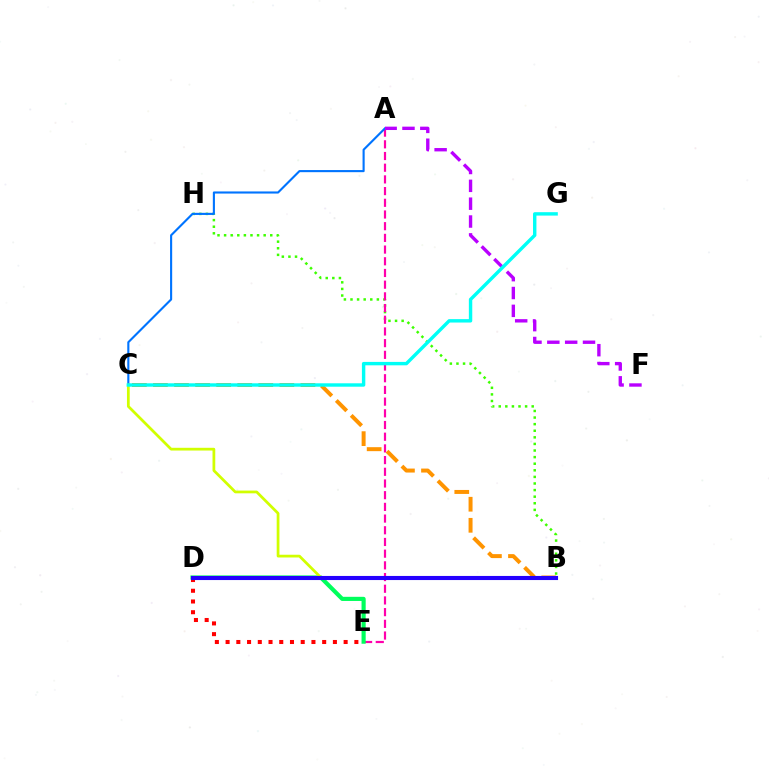{('B', 'H'): [{'color': '#3dff00', 'line_style': 'dotted', 'thickness': 1.79}], ('A', 'E'): [{'color': '#ff00ac', 'line_style': 'dashed', 'thickness': 1.59}], ('A', 'C'): [{'color': '#0074ff', 'line_style': 'solid', 'thickness': 1.53}], ('D', 'E'): [{'color': '#00ff5c', 'line_style': 'solid', 'thickness': 2.99}, {'color': '#ff0000', 'line_style': 'dotted', 'thickness': 2.92}], ('B', 'C'): [{'color': '#ff9400', 'line_style': 'dashed', 'thickness': 2.86}, {'color': '#d1ff00', 'line_style': 'solid', 'thickness': 1.98}], ('A', 'F'): [{'color': '#b900ff', 'line_style': 'dashed', 'thickness': 2.42}], ('B', 'D'): [{'color': '#2500ff', 'line_style': 'solid', 'thickness': 2.95}], ('C', 'G'): [{'color': '#00fff6', 'line_style': 'solid', 'thickness': 2.45}]}